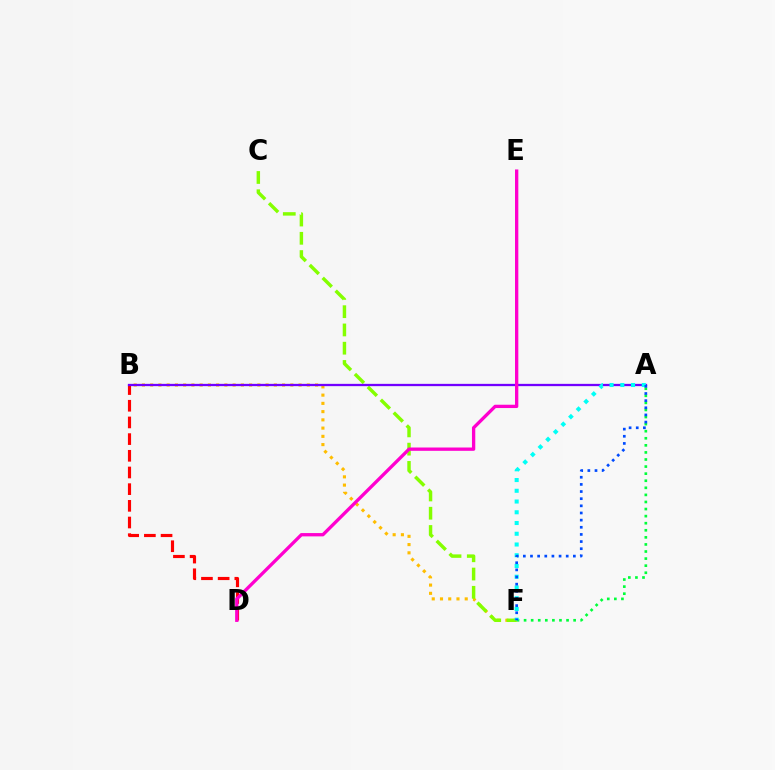{('B', 'F'): [{'color': '#ffbd00', 'line_style': 'dotted', 'thickness': 2.24}], ('A', 'F'): [{'color': '#00ff39', 'line_style': 'dotted', 'thickness': 1.92}, {'color': '#00fff6', 'line_style': 'dotted', 'thickness': 2.92}, {'color': '#004bff', 'line_style': 'dotted', 'thickness': 1.94}], ('C', 'F'): [{'color': '#84ff00', 'line_style': 'dashed', 'thickness': 2.48}], ('B', 'D'): [{'color': '#ff0000', 'line_style': 'dashed', 'thickness': 2.27}], ('A', 'B'): [{'color': '#7200ff', 'line_style': 'solid', 'thickness': 1.65}], ('D', 'E'): [{'color': '#ff00cf', 'line_style': 'solid', 'thickness': 2.39}]}